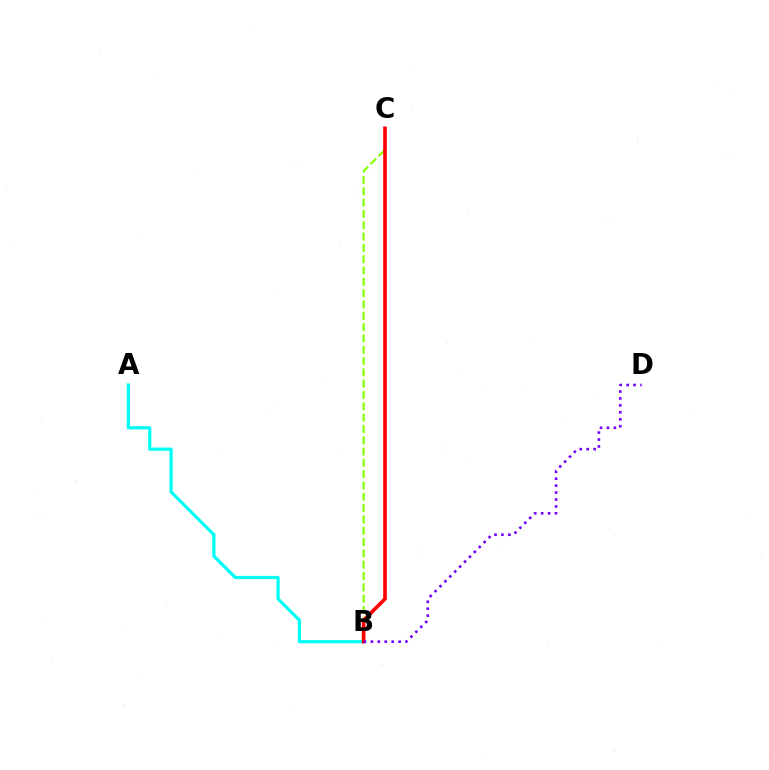{('B', 'C'): [{'color': '#84ff00', 'line_style': 'dashed', 'thickness': 1.54}, {'color': '#ff0000', 'line_style': 'solid', 'thickness': 2.64}], ('A', 'B'): [{'color': '#00fff6', 'line_style': 'solid', 'thickness': 2.32}], ('B', 'D'): [{'color': '#7200ff', 'line_style': 'dotted', 'thickness': 1.89}]}